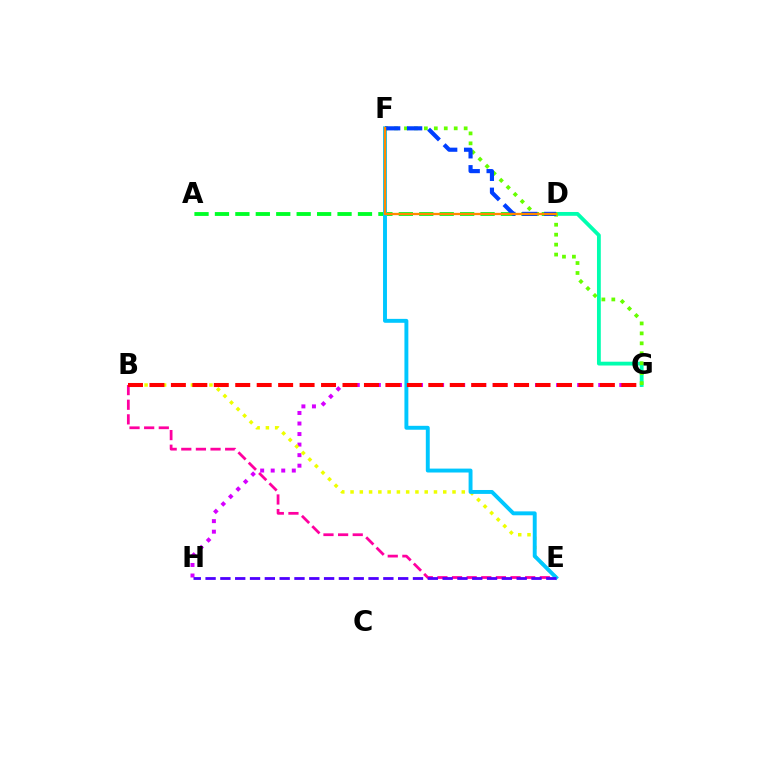{('B', 'E'): [{'color': '#ff00a0', 'line_style': 'dashed', 'thickness': 1.99}, {'color': '#eeff00', 'line_style': 'dotted', 'thickness': 2.52}], ('G', 'H'): [{'color': '#d600ff', 'line_style': 'dotted', 'thickness': 2.86}], ('D', 'G'): [{'color': '#00ffaf', 'line_style': 'solid', 'thickness': 2.75}], ('A', 'D'): [{'color': '#00ff27', 'line_style': 'dashed', 'thickness': 2.78}], ('E', 'F'): [{'color': '#00c7ff', 'line_style': 'solid', 'thickness': 2.82}], ('F', 'G'): [{'color': '#66ff00', 'line_style': 'dotted', 'thickness': 2.7}], ('B', 'G'): [{'color': '#ff0000', 'line_style': 'dashed', 'thickness': 2.91}], ('E', 'H'): [{'color': '#4f00ff', 'line_style': 'dashed', 'thickness': 2.01}], ('D', 'F'): [{'color': '#003fff', 'line_style': 'dashed', 'thickness': 2.98}, {'color': '#ff8800', 'line_style': 'solid', 'thickness': 1.66}]}